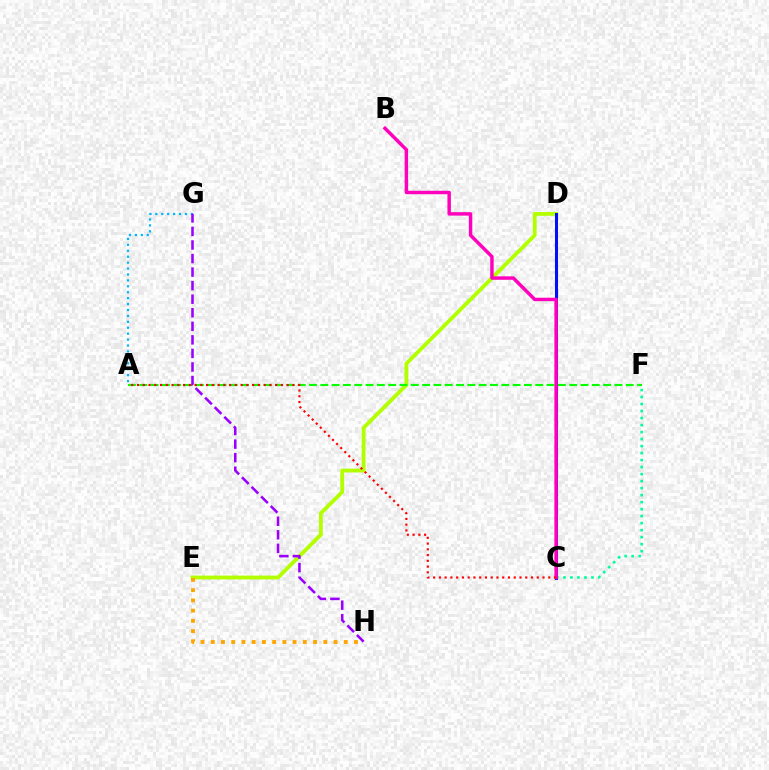{('D', 'E'): [{'color': '#b3ff00', 'line_style': 'solid', 'thickness': 2.75}], ('C', 'F'): [{'color': '#00ff9d', 'line_style': 'dotted', 'thickness': 1.9}], ('C', 'D'): [{'color': '#0010ff', 'line_style': 'solid', 'thickness': 2.2}], ('A', 'F'): [{'color': '#08ff00', 'line_style': 'dashed', 'thickness': 1.54}], ('E', 'H'): [{'color': '#ffa500', 'line_style': 'dotted', 'thickness': 2.78}], ('A', 'G'): [{'color': '#00b5ff', 'line_style': 'dotted', 'thickness': 1.61}], ('B', 'C'): [{'color': '#ff00bd', 'line_style': 'solid', 'thickness': 2.49}], ('A', 'C'): [{'color': '#ff0000', 'line_style': 'dotted', 'thickness': 1.56}], ('G', 'H'): [{'color': '#9b00ff', 'line_style': 'dashed', 'thickness': 1.84}]}